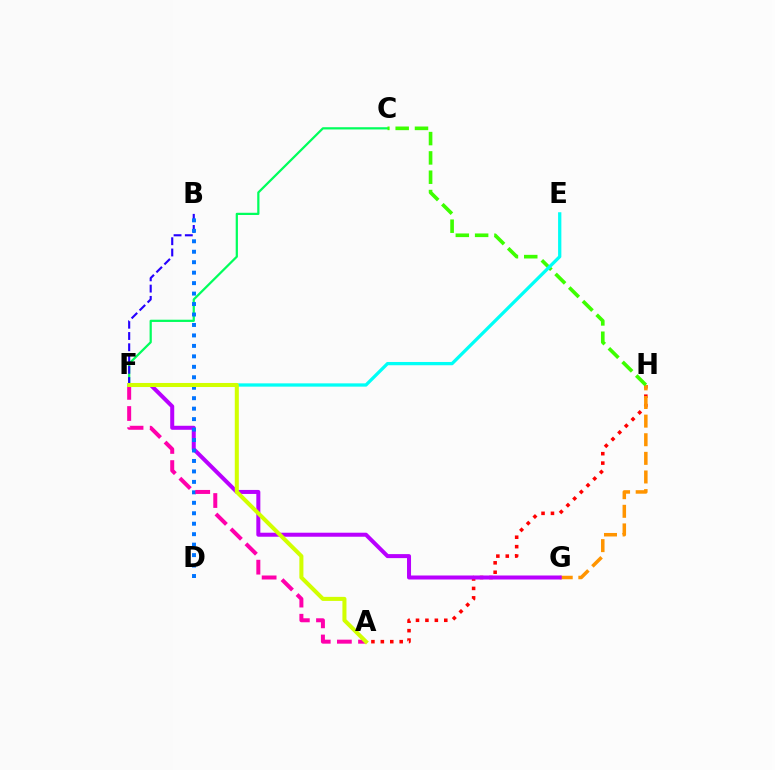{('A', 'H'): [{'color': '#ff0000', 'line_style': 'dotted', 'thickness': 2.56}], ('C', 'F'): [{'color': '#00ff5c', 'line_style': 'solid', 'thickness': 1.61}], ('G', 'H'): [{'color': '#ff9400', 'line_style': 'dashed', 'thickness': 2.53}], ('F', 'G'): [{'color': '#b900ff', 'line_style': 'solid', 'thickness': 2.89}], ('B', 'F'): [{'color': '#2500ff', 'line_style': 'dashed', 'thickness': 1.53}], ('B', 'D'): [{'color': '#0074ff', 'line_style': 'dotted', 'thickness': 2.84}], ('A', 'F'): [{'color': '#ff00ac', 'line_style': 'dashed', 'thickness': 2.87}, {'color': '#d1ff00', 'line_style': 'solid', 'thickness': 2.91}], ('C', 'H'): [{'color': '#3dff00', 'line_style': 'dashed', 'thickness': 2.62}], ('E', 'F'): [{'color': '#00fff6', 'line_style': 'solid', 'thickness': 2.36}]}